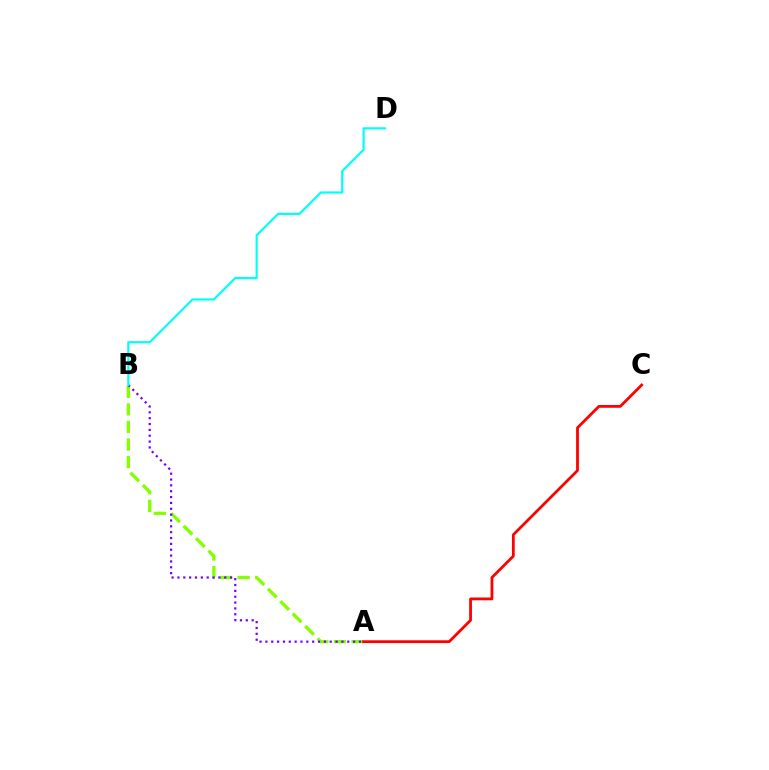{('A', 'B'): [{'color': '#84ff00', 'line_style': 'dashed', 'thickness': 2.38}, {'color': '#7200ff', 'line_style': 'dotted', 'thickness': 1.59}], ('A', 'C'): [{'color': '#ff0000', 'line_style': 'solid', 'thickness': 2.0}], ('B', 'D'): [{'color': '#00fff6', 'line_style': 'solid', 'thickness': 1.57}]}